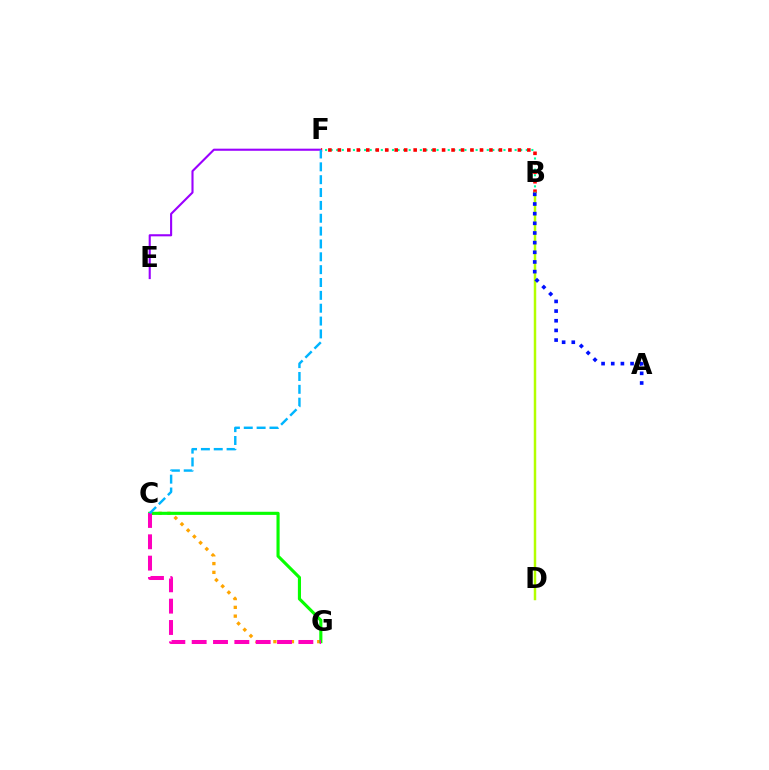{('C', 'G'): [{'color': '#ffa500', 'line_style': 'dotted', 'thickness': 2.38}, {'color': '#08ff00', 'line_style': 'solid', 'thickness': 2.25}, {'color': '#ff00bd', 'line_style': 'dashed', 'thickness': 2.9}], ('B', 'F'): [{'color': '#00ff9d', 'line_style': 'dotted', 'thickness': 1.51}, {'color': '#ff0000', 'line_style': 'dotted', 'thickness': 2.57}], ('E', 'F'): [{'color': '#9b00ff', 'line_style': 'solid', 'thickness': 1.52}], ('C', 'F'): [{'color': '#00b5ff', 'line_style': 'dashed', 'thickness': 1.75}], ('B', 'D'): [{'color': '#b3ff00', 'line_style': 'solid', 'thickness': 1.78}], ('A', 'B'): [{'color': '#0010ff', 'line_style': 'dotted', 'thickness': 2.63}]}